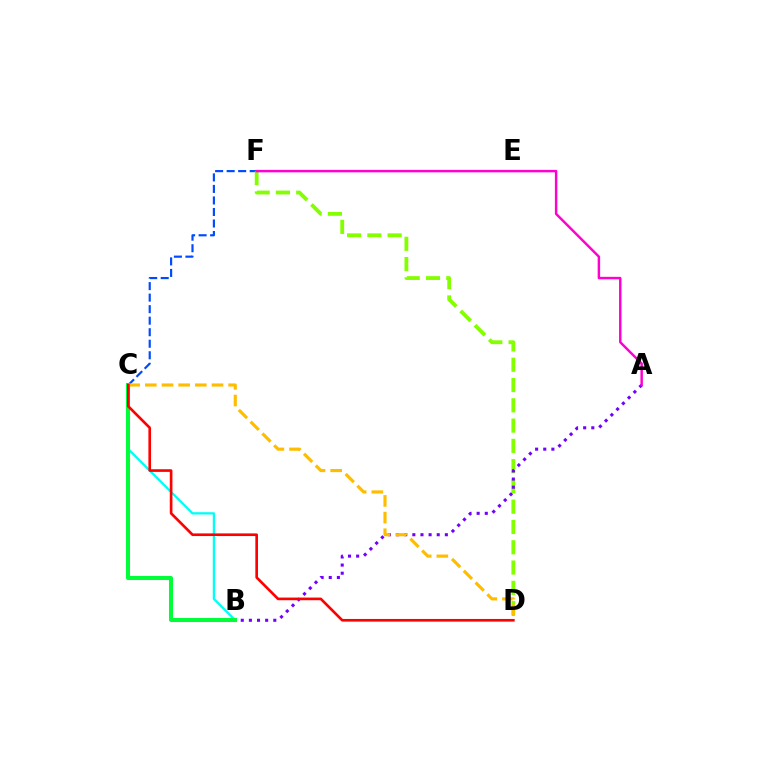{('C', 'F'): [{'color': '#004bff', 'line_style': 'dashed', 'thickness': 1.57}], ('D', 'F'): [{'color': '#84ff00', 'line_style': 'dashed', 'thickness': 2.76}], ('A', 'B'): [{'color': '#7200ff', 'line_style': 'dotted', 'thickness': 2.21}], ('B', 'C'): [{'color': '#00fff6', 'line_style': 'solid', 'thickness': 1.63}, {'color': '#00ff39', 'line_style': 'solid', 'thickness': 2.9}], ('A', 'F'): [{'color': '#ff00cf', 'line_style': 'solid', 'thickness': 1.77}], ('C', 'D'): [{'color': '#ffbd00', 'line_style': 'dashed', 'thickness': 2.26}, {'color': '#ff0000', 'line_style': 'solid', 'thickness': 1.91}]}